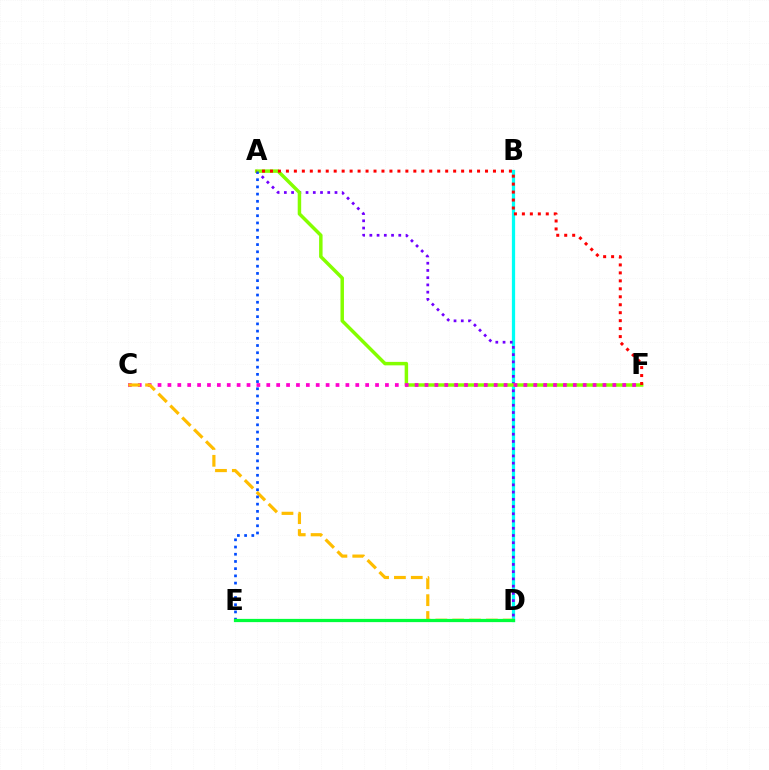{('B', 'D'): [{'color': '#00fff6', 'line_style': 'solid', 'thickness': 2.34}], ('A', 'D'): [{'color': '#7200ff', 'line_style': 'dotted', 'thickness': 1.97}], ('A', 'F'): [{'color': '#84ff00', 'line_style': 'solid', 'thickness': 2.5}, {'color': '#ff0000', 'line_style': 'dotted', 'thickness': 2.16}], ('C', 'F'): [{'color': '#ff00cf', 'line_style': 'dotted', 'thickness': 2.69}], ('C', 'D'): [{'color': '#ffbd00', 'line_style': 'dashed', 'thickness': 2.29}], ('A', 'E'): [{'color': '#004bff', 'line_style': 'dotted', 'thickness': 1.96}], ('D', 'E'): [{'color': '#00ff39', 'line_style': 'solid', 'thickness': 2.33}]}